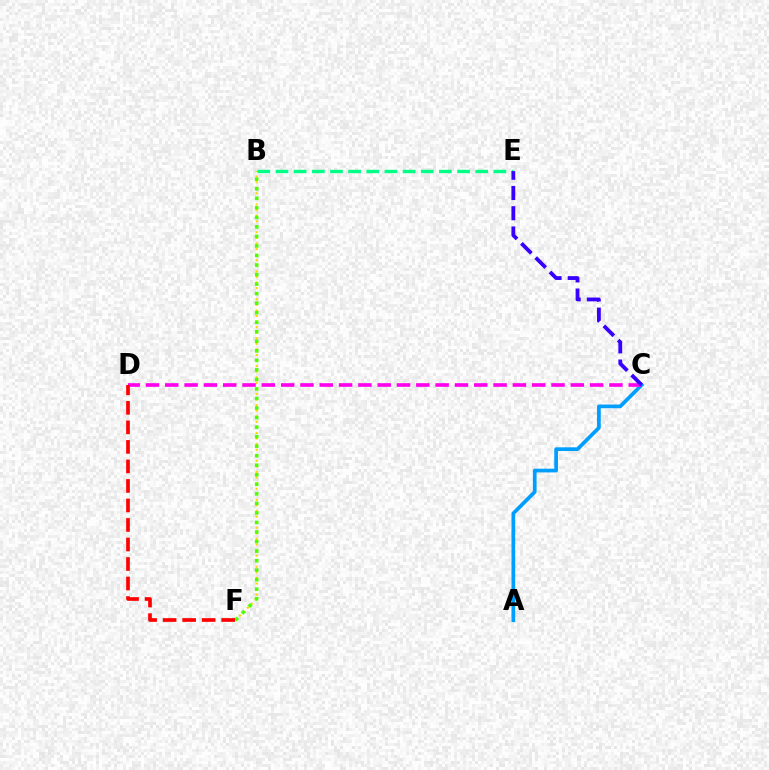{('B', 'E'): [{'color': '#00ff86', 'line_style': 'dashed', 'thickness': 2.47}], ('B', 'F'): [{'color': '#ffd500', 'line_style': 'dotted', 'thickness': 1.51}, {'color': '#4fff00', 'line_style': 'dotted', 'thickness': 2.59}], ('A', 'C'): [{'color': '#009eff', 'line_style': 'solid', 'thickness': 2.67}], ('C', 'D'): [{'color': '#ff00ed', 'line_style': 'dashed', 'thickness': 2.62}], ('D', 'F'): [{'color': '#ff0000', 'line_style': 'dashed', 'thickness': 2.65}], ('C', 'E'): [{'color': '#3700ff', 'line_style': 'dashed', 'thickness': 2.75}]}